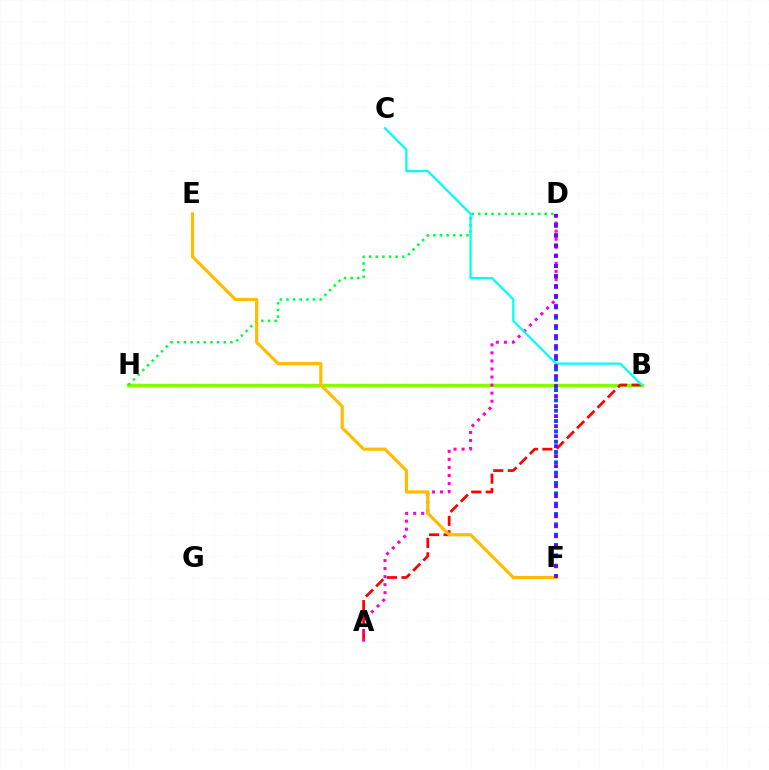{('B', 'H'): [{'color': '#84ff00', 'line_style': 'solid', 'thickness': 2.5}], ('A', 'B'): [{'color': '#ff0000', 'line_style': 'dashed', 'thickness': 1.97}], ('D', 'H'): [{'color': '#00ff39', 'line_style': 'dotted', 'thickness': 1.8}], ('A', 'D'): [{'color': '#ff00cf', 'line_style': 'dotted', 'thickness': 2.19}], ('D', 'F'): [{'color': '#004bff', 'line_style': 'dotted', 'thickness': 2.81}, {'color': '#7200ff', 'line_style': 'dotted', 'thickness': 2.72}], ('B', 'C'): [{'color': '#00fff6', 'line_style': 'solid', 'thickness': 1.61}], ('E', 'F'): [{'color': '#ffbd00', 'line_style': 'solid', 'thickness': 2.29}]}